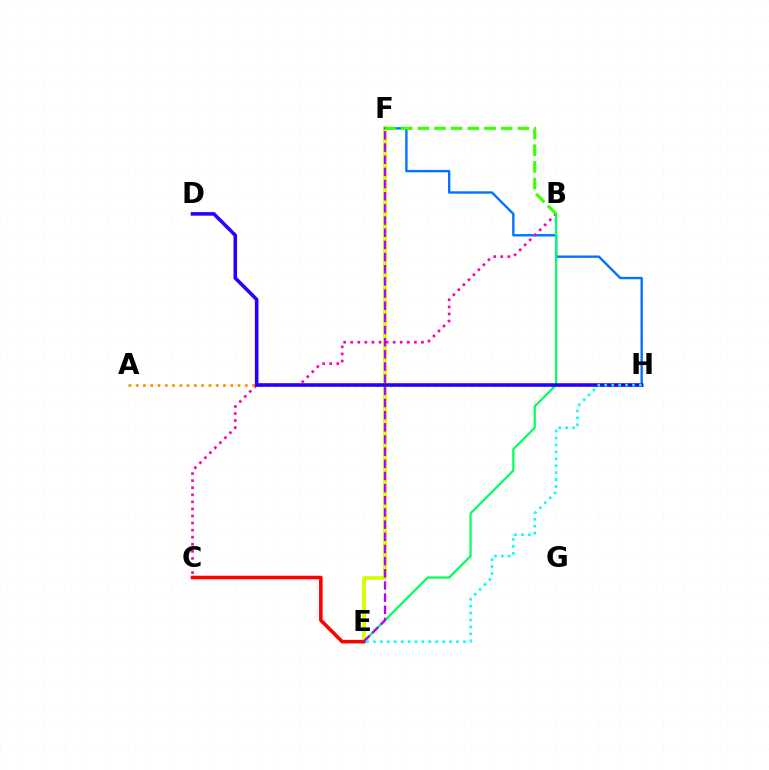{('E', 'F'): [{'color': '#d1ff00', 'line_style': 'solid', 'thickness': 2.71}, {'color': '#b900ff', 'line_style': 'dashed', 'thickness': 1.65}], ('F', 'H'): [{'color': '#0074ff', 'line_style': 'solid', 'thickness': 1.72}], ('B', 'C'): [{'color': '#ff00ac', 'line_style': 'dotted', 'thickness': 1.92}], ('B', 'E'): [{'color': '#00ff5c', 'line_style': 'solid', 'thickness': 1.59}], ('C', 'E'): [{'color': '#ff0000', 'line_style': 'solid', 'thickness': 2.57}], ('A', 'H'): [{'color': '#ff9400', 'line_style': 'dotted', 'thickness': 1.98}], ('B', 'F'): [{'color': '#3dff00', 'line_style': 'dashed', 'thickness': 2.26}], ('D', 'H'): [{'color': '#2500ff', 'line_style': 'solid', 'thickness': 2.57}], ('E', 'H'): [{'color': '#00fff6', 'line_style': 'dotted', 'thickness': 1.88}]}